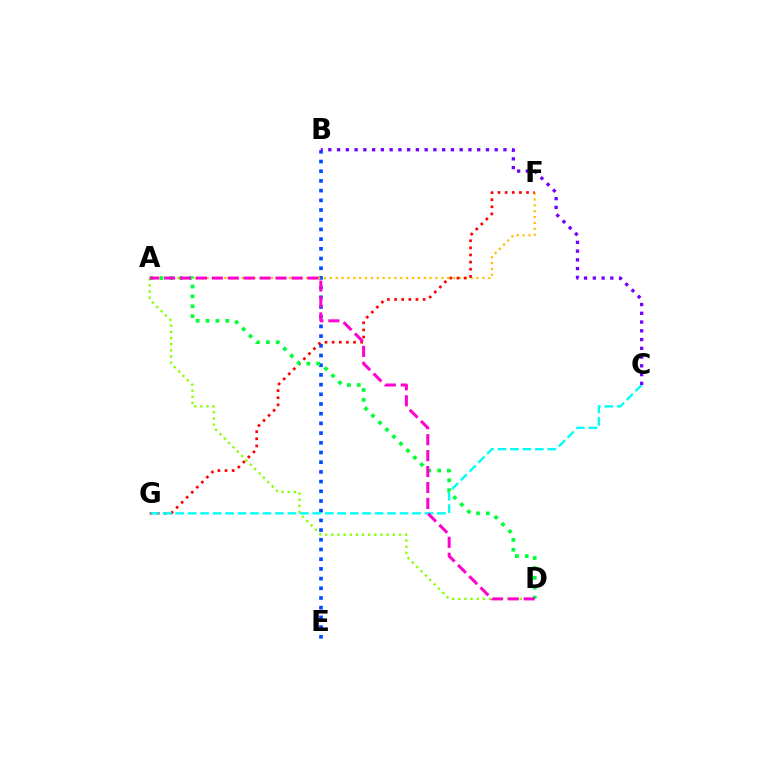{('B', 'E'): [{'color': '#004bff', 'line_style': 'dotted', 'thickness': 2.64}], ('A', 'F'): [{'color': '#ffbd00', 'line_style': 'dotted', 'thickness': 1.59}], ('A', 'D'): [{'color': '#84ff00', 'line_style': 'dotted', 'thickness': 1.67}, {'color': '#00ff39', 'line_style': 'dotted', 'thickness': 2.68}, {'color': '#ff00cf', 'line_style': 'dashed', 'thickness': 2.16}], ('F', 'G'): [{'color': '#ff0000', 'line_style': 'dotted', 'thickness': 1.94}], ('C', 'G'): [{'color': '#00fff6', 'line_style': 'dashed', 'thickness': 1.69}], ('B', 'C'): [{'color': '#7200ff', 'line_style': 'dotted', 'thickness': 2.38}]}